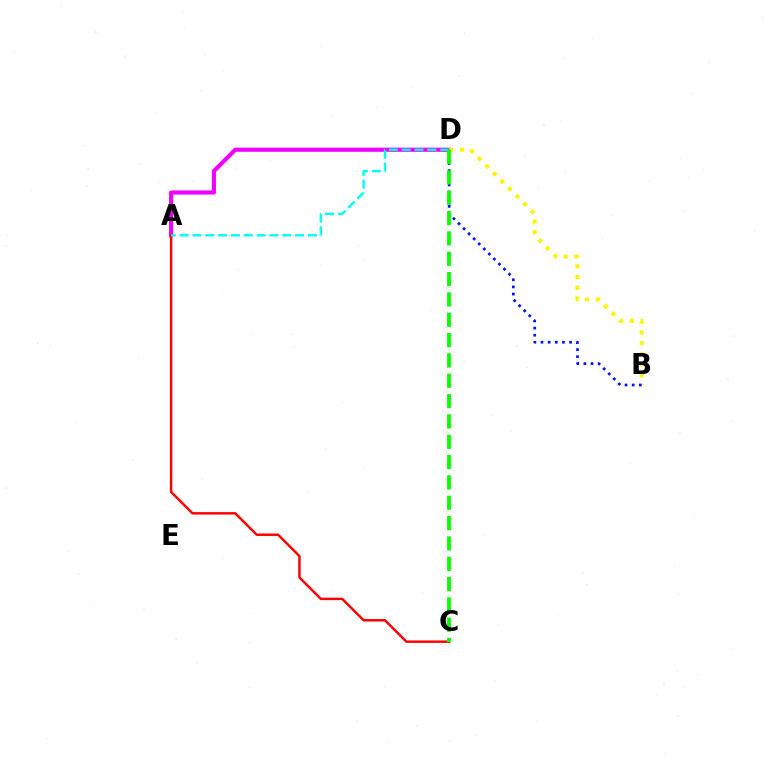{('A', 'D'): [{'color': '#ee00ff', 'line_style': 'solid', 'thickness': 2.97}, {'color': '#00fff6', 'line_style': 'dashed', 'thickness': 1.74}], ('A', 'C'): [{'color': '#ff0000', 'line_style': 'solid', 'thickness': 1.77}], ('B', 'D'): [{'color': '#fcf500', 'line_style': 'dotted', 'thickness': 2.91}, {'color': '#0010ff', 'line_style': 'dotted', 'thickness': 1.94}], ('C', 'D'): [{'color': '#08ff00', 'line_style': 'dashed', 'thickness': 2.76}]}